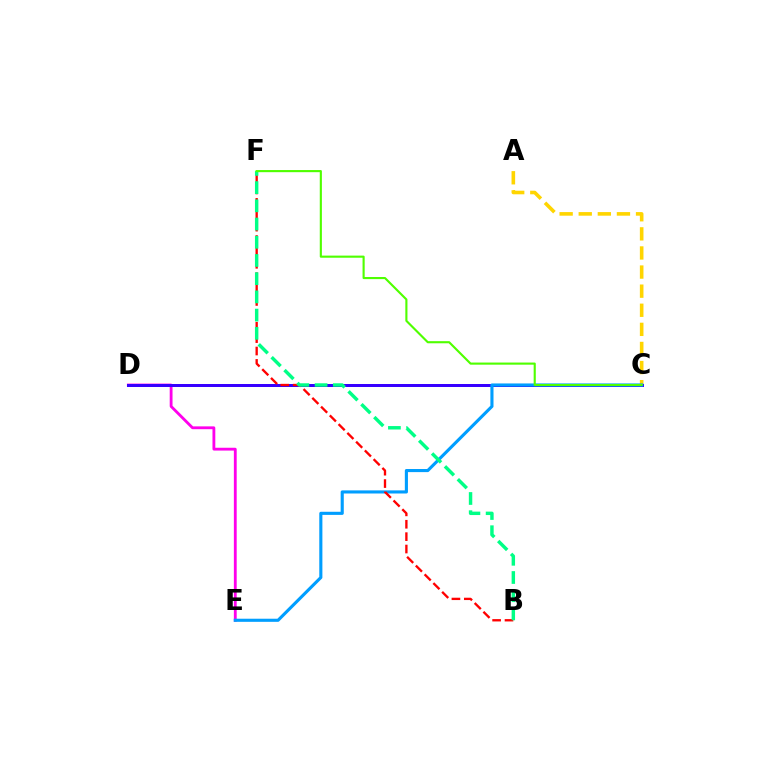{('D', 'E'): [{'color': '#ff00ed', 'line_style': 'solid', 'thickness': 2.03}], ('A', 'C'): [{'color': '#ffd500', 'line_style': 'dashed', 'thickness': 2.59}], ('C', 'D'): [{'color': '#3700ff', 'line_style': 'solid', 'thickness': 2.16}], ('C', 'E'): [{'color': '#009eff', 'line_style': 'solid', 'thickness': 2.24}], ('B', 'F'): [{'color': '#ff0000', 'line_style': 'dashed', 'thickness': 1.68}, {'color': '#00ff86', 'line_style': 'dashed', 'thickness': 2.47}], ('C', 'F'): [{'color': '#4fff00', 'line_style': 'solid', 'thickness': 1.53}]}